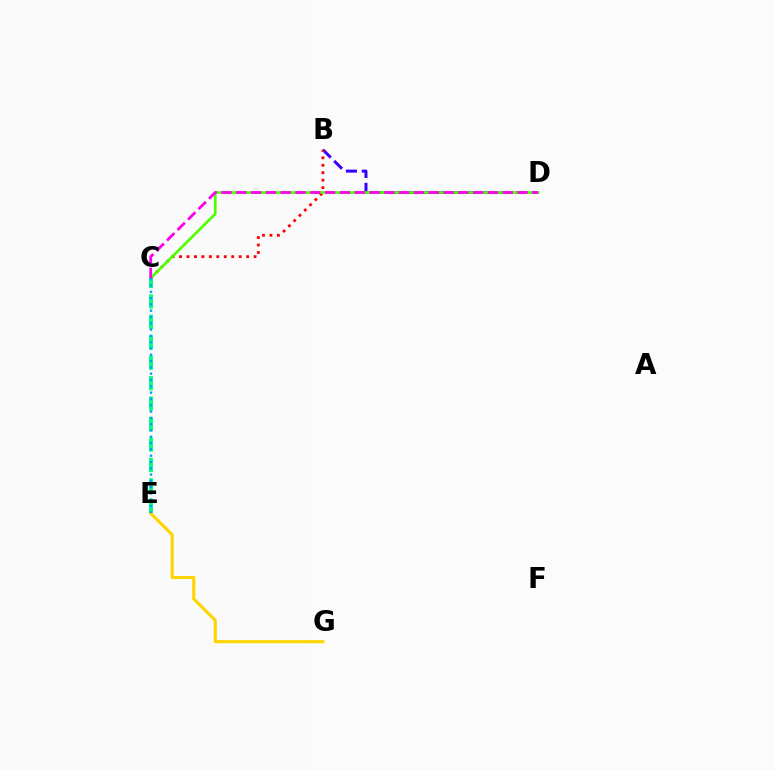{('E', 'G'): [{'color': '#ffd500', 'line_style': 'solid', 'thickness': 2.23}], ('B', 'D'): [{'color': '#3700ff', 'line_style': 'dashed', 'thickness': 2.16}], ('C', 'E'): [{'color': '#00ff86', 'line_style': 'dashed', 'thickness': 2.78}, {'color': '#009eff', 'line_style': 'dotted', 'thickness': 1.71}], ('B', 'C'): [{'color': '#ff0000', 'line_style': 'dotted', 'thickness': 2.02}], ('C', 'D'): [{'color': '#4fff00', 'line_style': 'solid', 'thickness': 1.93}, {'color': '#ff00ed', 'line_style': 'dashed', 'thickness': 2.01}]}